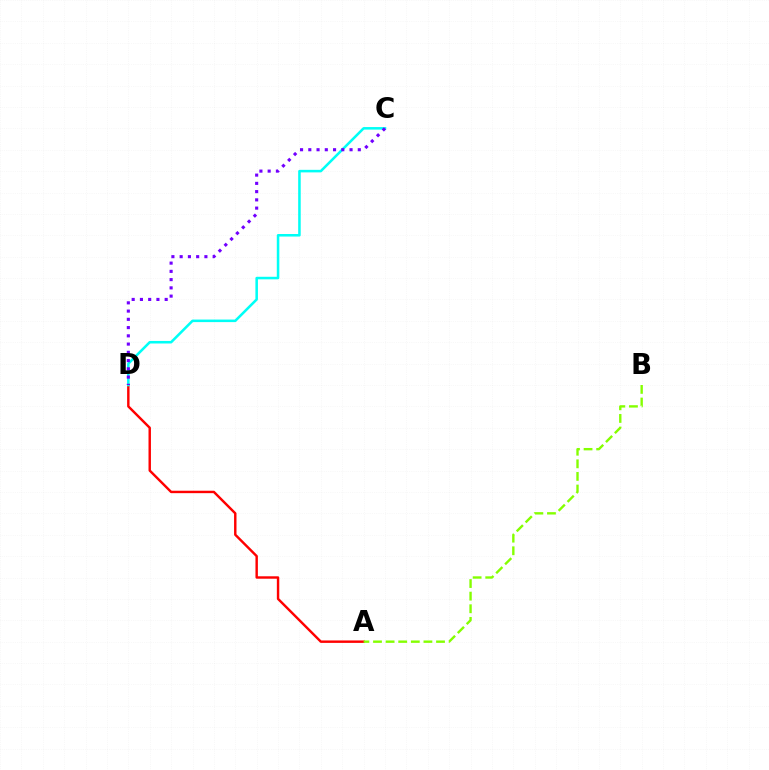{('A', 'D'): [{'color': '#ff0000', 'line_style': 'solid', 'thickness': 1.75}], ('A', 'B'): [{'color': '#84ff00', 'line_style': 'dashed', 'thickness': 1.71}], ('C', 'D'): [{'color': '#00fff6', 'line_style': 'solid', 'thickness': 1.83}, {'color': '#7200ff', 'line_style': 'dotted', 'thickness': 2.24}]}